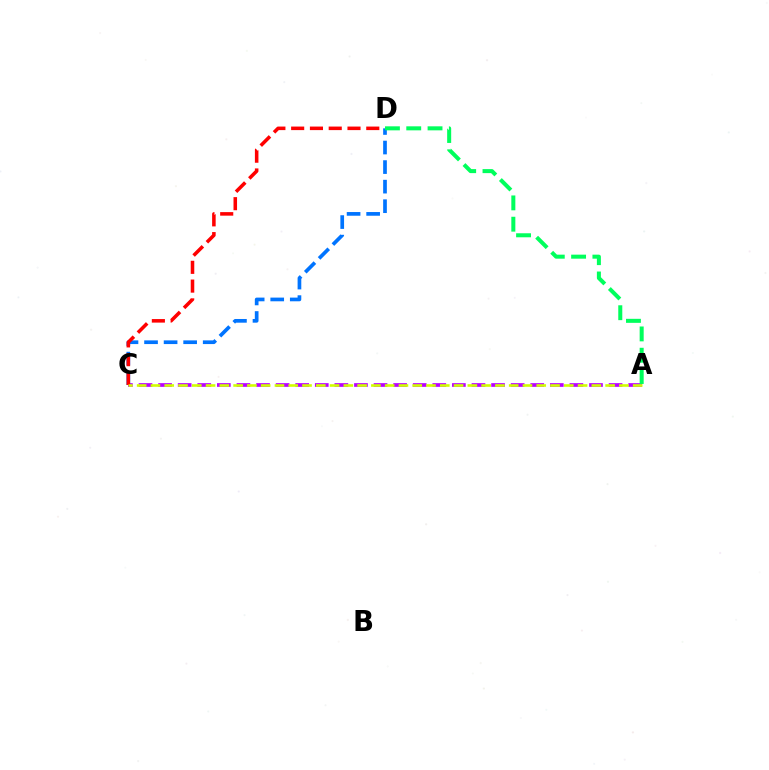{('A', 'C'): [{'color': '#b900ff', 'line_style': 'dashed', 'thickness': 2.66}, {'color': '#d1ff00', 'line_style': 'dashed', 'thickness': 1.87}], ('C', 'D'): [{'color': '#0074ff', 'line_style': 'dashed', 'thickness': 2.66}, {'color': '#ff0000', 'line_style': 'dashed', 'thickness': 2.55}], ('A', 'D'): [{'color': '#00ff5c', 'line_style': 'dashed', 'thickness': 2.89}]}